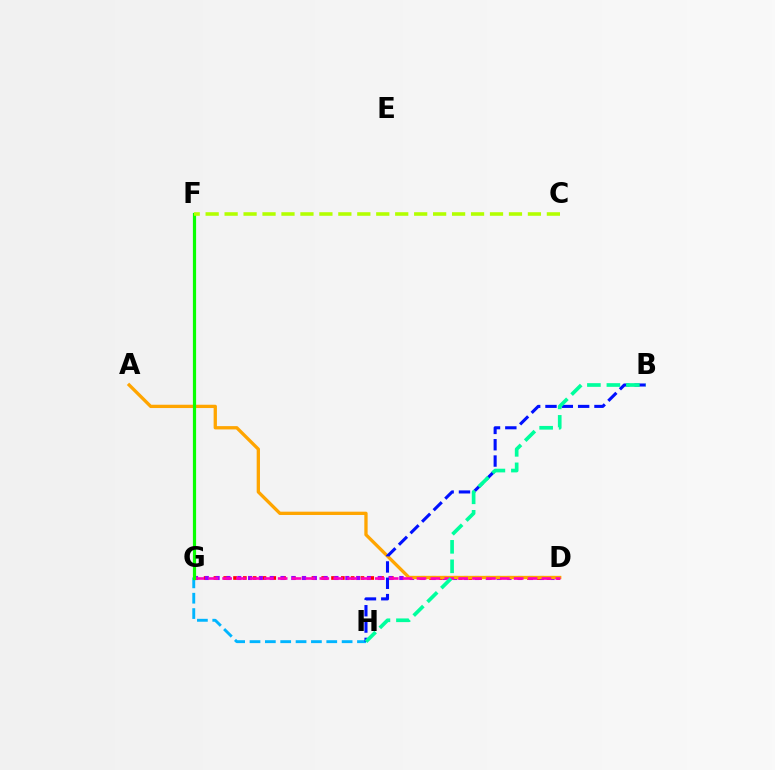{('D', 'G'): [{'color': '#ff0000', 'line_style': 'dotted', 'thickness': 2.66}, {'color': '#9b00ff', 'line_style': 'dotted', 'thickness': 2.94}, {'color': '#ff00bd', 'line_style': 'dashed', 'thickness': 1.89}], ('A', 'D'): [{'color': '#ffa500', 'line_style': 'solid', 'thickness': 2.38}], ('G', 'H'): [{'color': '#00b5ff', 'line_style': 'dashed', 'thickness': 2.09}], ('B', 'H'): [{'color': '#0010ff', 'line_style': 'dashed', 'thickness': 2.22}, {'color': '#00ff9d', 'line_style': 'dashed', 'thickness': 2.65}], ('F', 'G'): [{'color': '#08ff00', 'line_style': 'solid', 'thickness': 2.31}], ('C', 'F'): [{'color': '#b3ff00', 'line_style': 'dashed', 'thickness': 2.58}]}